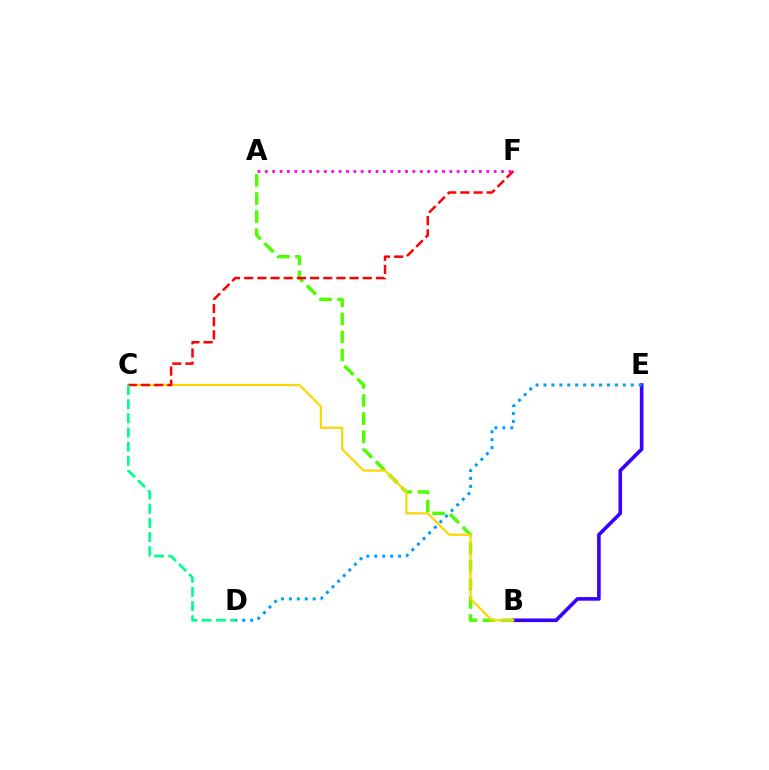{('B', 'E'): [{'color': '#3700ff', 'line_style': 'solid', 'thickness': 2.61}], ('A', 'B'): [{'color': '#4fff00', 'line_style': 'dashed', 'thickness': 2.46}], ('B', 'C'): [{'color': '#ffd500', 'line_style': 'solid', 'thickness': 1.56}], ('D', 'E'): [{'color': '#009eff', 'line_style': 'dotted', 'thickness': 2.16}], ('C', 'F'): [{'color': '#ff0000', 'line_style': 'dashed', 'thickness': 1.79}], ('C', 'D'): [{'color': '#00ff86', 'line_style': 'dashed', 'thickness': 1.93}], ('A', 'F'): [{'color': '#ff00ed', 'line_style': 'dotted', 'thickness': 2.01}]}